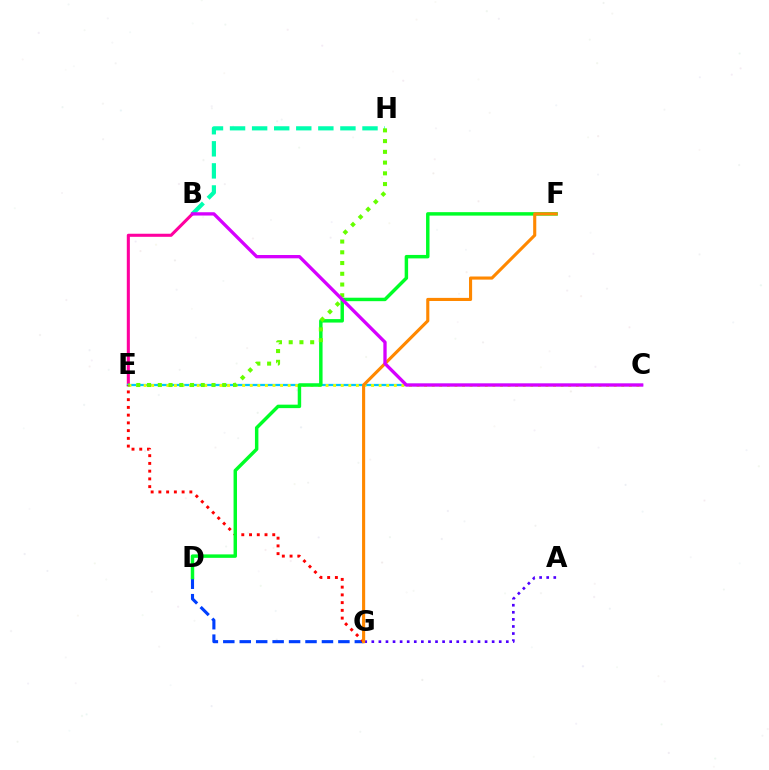{('D', 'G'): [{'color': '#003fff', 'line_style': 'dashed', 'thickness': 2.23}], ('B', 'E'): [{'color': '#ff00a0', 'line_style': 'solid', 'thickness': 2.21}], ('A', 'G'): [{'color': '#4f00ff', 'line_style': 'dotted', 'thickness': 1.92}], ('C', 'E'): [{'color': '#00c7ff', 'line_style': 'solid', 'thickness': 1.62}, {'color': '#eeff00', 'line_style': 'dotted', 'thickness': 2.06}], ('E', 'G'): [{'color': '#ff0000', 'line_style': 'dotted', 'thickness': 2.1}], ('B', 'H'): [{'color': '#00ffaf', 'line_style': 'dashed', 'thickness': 3.0}], ('D', 'F'): [{'color': '#00ff27', 'line_style': 'solid', 'thickness': 2.49}], ('E', 'H'): [{'color': '#66ff00', 'line_style': 'dotted', 'thickness': 2.92}], ('F', 'G'): [{'color': '#ff8800', 'line_style': 'solid', 'thickness': 2.24}], ('B', 'C'): [{'color': '#d600ff', 'line_style': 'solid', 'thickness': 2.38}]}